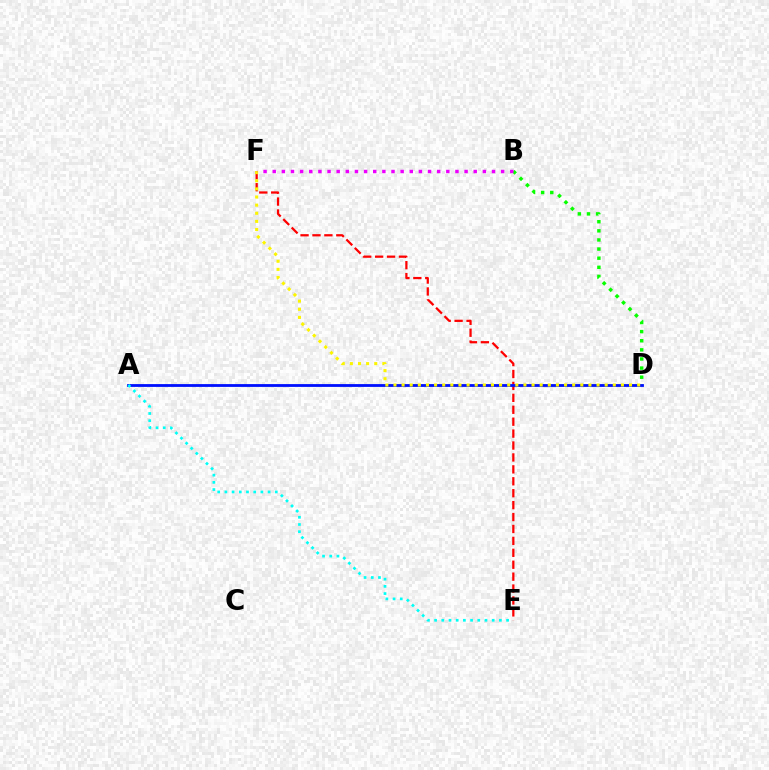{('B', 'D'): [{'color': '#08ff00', 'line_style': 'dotted', 'thickness': 2.48}], ('E', 'F'): [{'color': '#ff0000', 'line_style': 'dashed', 'thickness': 1.62}], ('A', 'D'): [{'color': '#0010ff', 'line_style': 'solid', 'thickness': 2.02}], ('D', 'F'): [{'color': '#fcf500', 'line_style': 'dotted', 'thickness': 2.21}], ('A', 'E'): [{'color': '#00fff6', 'line_style': 'dotted', 'thickness': 1.96}], ('B', 'F'): [{'color': '#ee00ff', 'line_style': 'dotted', 'thickness': 2.48}]}